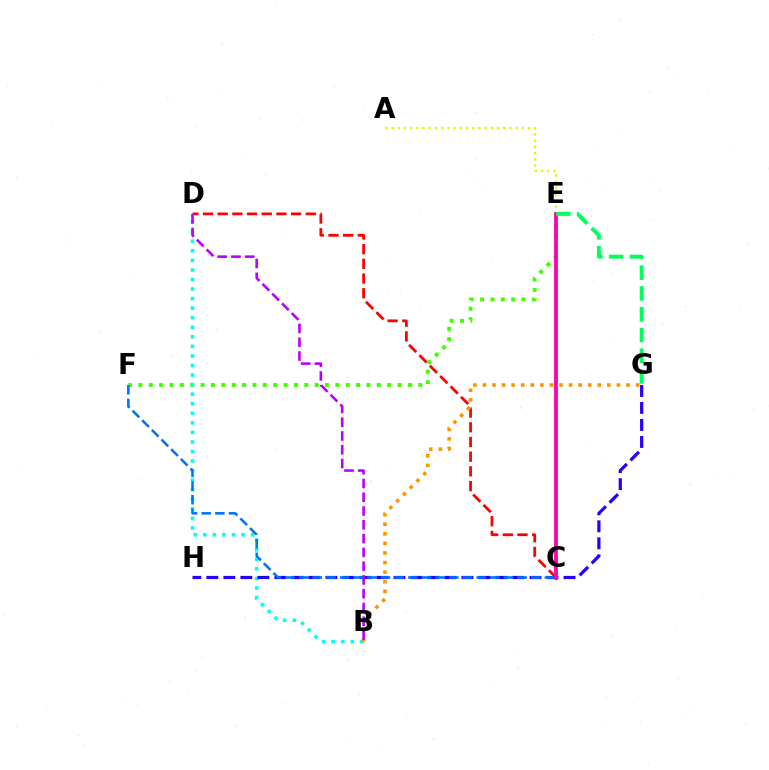{('A', 'E'): [{'color': '#d1ff00', 'line_style': 'dotted', 'thickness': 1.69}], ('E', 'F'): [{'color': '#3dff00', 'line_style': 'dotted', 'thickness': 2.82}], ('C', 'D'): [{'color': '#ff0000', 'line_style': 'dashed', 'thickness': 1.99}], ('B', 'D'): [{'color': '#00fff6', 'line_style': 'dotted', 'thickness': 2.6}, {'color': '#b900ff', 'line_style': 'dashed', 'thickness': 1.87}], ('G', 'H'): [{'color': '#2500ff', 'line_style': 'dashed', 'thickness': 2.31}], ('B', 'G'): [{'color': '#ff9400', 'line_style': 'dotted', 'thickness': 2.6}], ('C', 'E'): [{'color': '#ff00ac', 'line_style': 'solid', 'thickness': 2.73}], ('C', 'F'): [{'color': '#0074ff', 'line_style': 'dashed', 'thickness': 1.85}], ('E', 'G'): [{'color': '#00ff5c', 'line_style': 'dashed', 'thickness': 2.82}]}